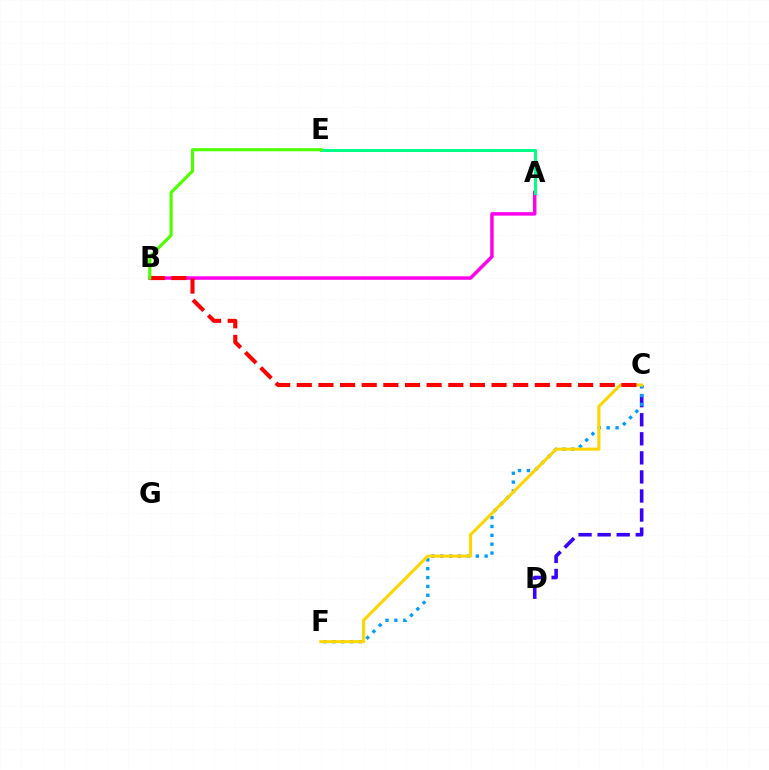{('C', 'D'): [{'color': '#3700ff', 'line_style': 'dashed', 'thickness': 2.59}], ('C', 'F'): [{'color': '#009eff', 'line_style': 'dotted', 'thickness': 2.41}, {'color': '#ffd500', 'line_style': 'solid', 'thickness': 2.21}], ('A', 'B'): [{'color': '#ff00ed', 'line_style': 'solid', 'thickness': 2.5}], ('A', 'E'): [{'color': '#00ff86', 'line_style': 'solid', 'thickness': 2.17}], ('B', 'C'): [{'color': '#ff0000', 'line_style': 'dashed', 'thickness': 2.94}], ('B', 'E'): [{'color': '#4fff00', 'line_style': 'solid', 'thickness': 2.26}]}